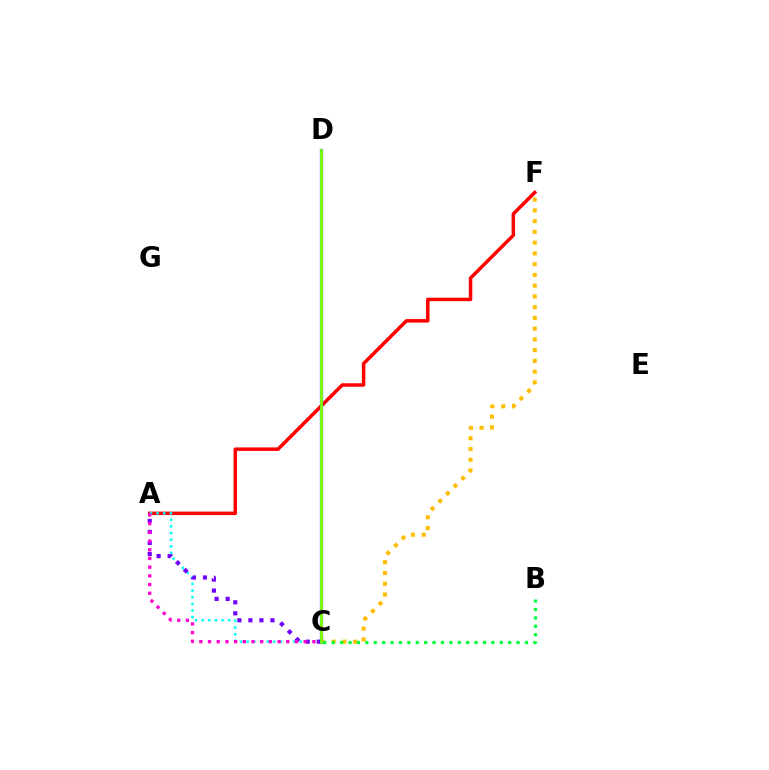{('A', 'F'): [{'color': '#ff0000', 'line_style': 'solid', 'thickness': 2.51}], ('A', 'C'): [{'color': '#00fff6', 'line_style': 'dotted', 'thickness': 1.8}, {'color': '#7200ff', 'line_style': 'dotted', 'thickness': 3.0}, {'color': '#ff00cf', 'line_style': 'dotted', 'thickness': 2.36}], ('C', 'F'): [{'color': '#ffbd00', 'line_style': 'dotted', 'thickness': 2.92}], ('C', 'D'): [{'color': '#004bff', 'line_style': 'solid', 'thickness': 2.33}, {'color': '#84ff00', 'line_style': 'solid', 'thickness': 2.01}], ('B', 'C'): [{'color': '#00ff39', 'line_style': 'dotted', 'thickness': 2.28}]}